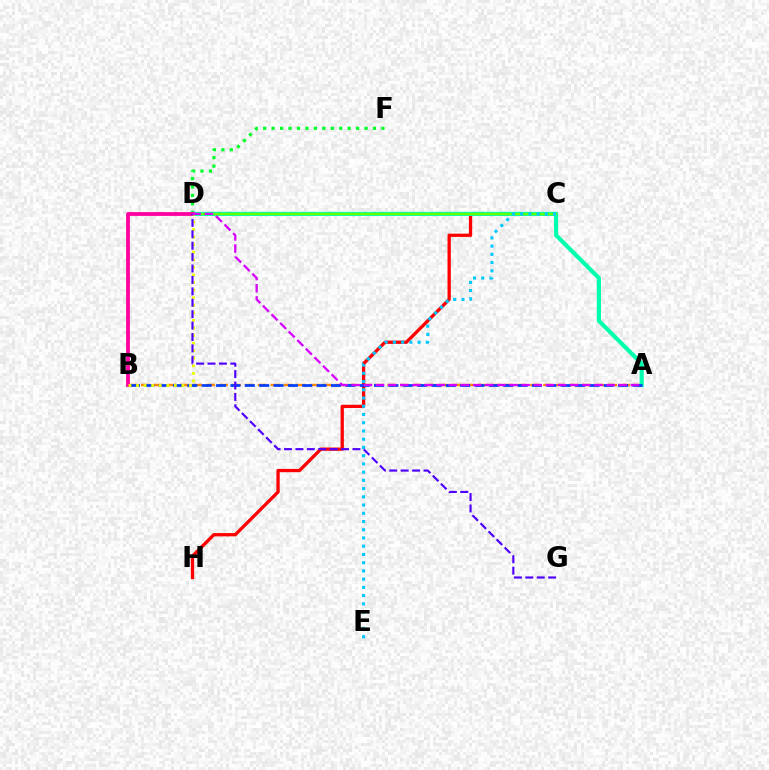{('A', 'B'): [{'color': '#ff8800', 'line_style': 'dashed', 'thickness': 1.76}, {'color': '#003fff', 'line_style': 'dashed', 'thickness': 1.95}], ('C', 'H'): [{'color': '#ff0000', 'line_style': 'solid', 'thickness': 2.37}], ('D', 'F'): [{'color': '#00ff27', 'line_style': 'dotted', 'thickness': 2.3}], ('A', 'D'): [{'color': '#00ffaf', 'line_style': 'solid', 'thickness': 2.98}, {'color': '#d600ff', 'line_style': 'dashed', 'thickness': 1.65}], ('C', 'D'): [{'color': '#66ff00', 'line_style': 'solid', 'thickness': 1.64}], ('C', 'E'): [{'color': '#00c7ff', 'line_style': 'dotted', 'thickness': 2.24}], ('B', 'D'): [{'color': '#ff00a0', 'line_style': 'solid', 'thickness': 2.73}, {'color': '#eeff00', 'line_style': 'dotted', 'thickness': 2.06}], ('D', 'G'): [{'color': '#4f00ff', 'line_style': 'dashed', 'thickness': 1.55}]}